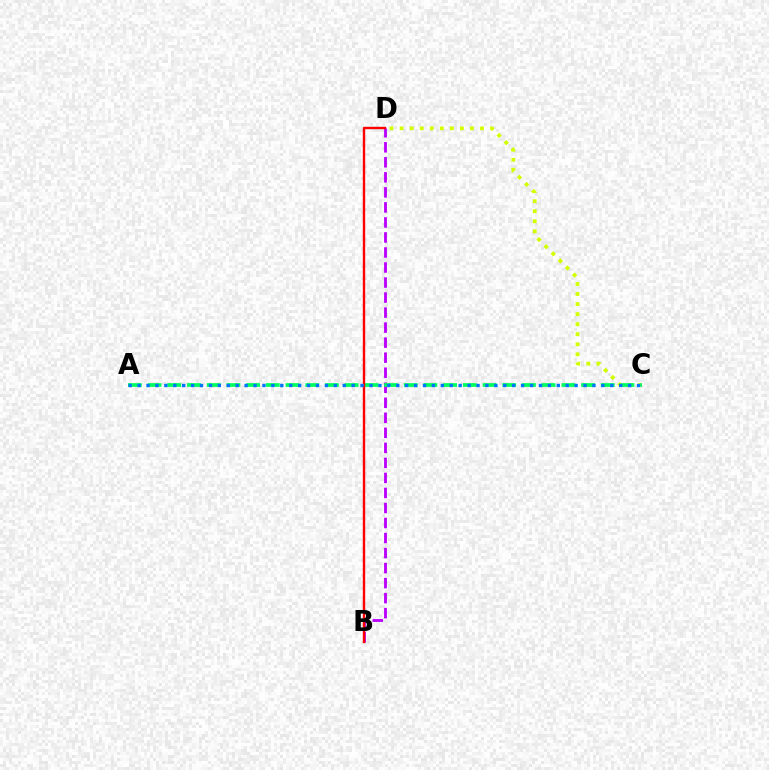{('B', 'D'): [{'color': '#b900ff', 'line_style': 'dashed', 'thickness': 2.04}, {'color': '#ff0000', 'line_style': 'solid', 'thickness': 1.73}], ('C', 'D'): [{'color': '#d1ff00', 'line_style': 'dotted', 'thickness': 2.73}], ('A', 'C'): [{'color': '#00ff5c', 'line_style': 'dashed', 'thickness': 2.68}, {'color': '#0074ff', 'line_style': 'dotted', 'thickness': 2.42}]}